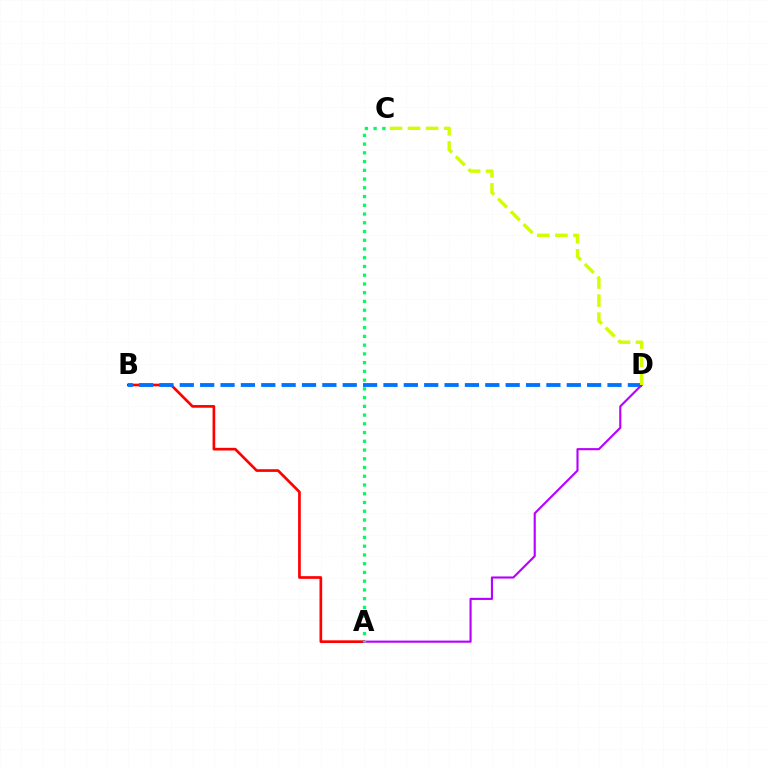{('A', 'B'): [{'color': '#ff0000', 'line_style': 'solid', 'thickness': 1.93}], ('B', 'D'): [{'color': '#0074ff', 'line_style': 'dashed', 'thickness': 2.77}], ('A', 'D'): [{'color': '#b900ff', 'line_style': 'solid', 'thickness': 1.53}], ('A', 'C'): [{'color': '#00ff5c', 'line_style': 'dotted', 'thickness': 2.37}], ('C', 'D'): [{'color': '#d1ff00', 'line_style': 'dashed', 'thickness': 2.45}]}